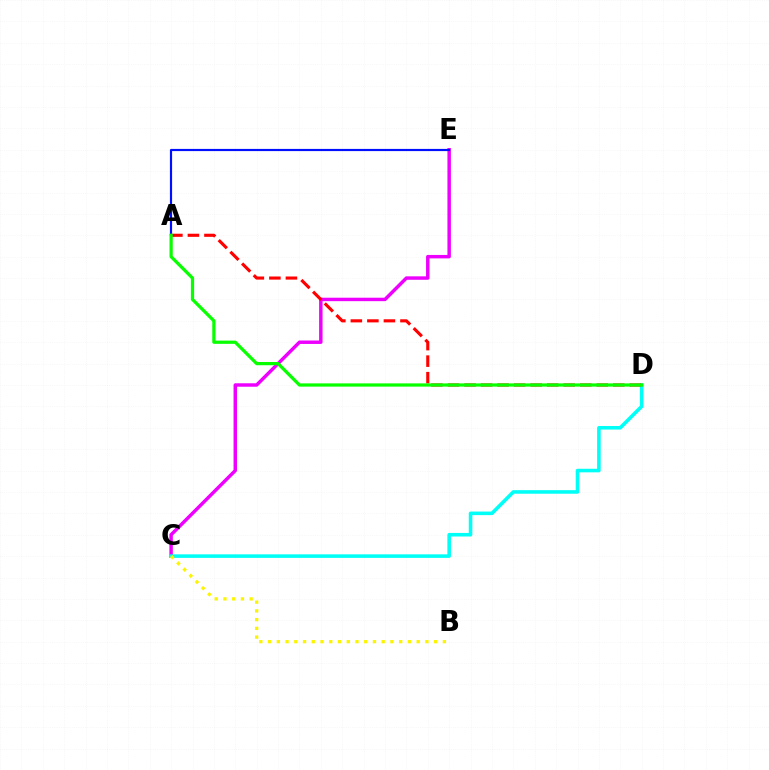{('C', 'E'): [{'color': '#ee00ff', 'line_style': 'solid', 'thickness': 2.48}], ('C', 'D'): [{'color': '#00fff6', 'line_style': 'solid', 'thickness': 2.57}], ('A', 'E'): [{'color': '#0010ff', 'line_style': 'solid', 'thickness': 1.57}], ('B', 'C'): [{'color': '#fcf500', 'line_style': 'dotted', 'thickness': 2.37}], ('A', 'D'): [{'color': '#ff0000', 'line_style': 'dashed', 'thickness': 2.25}, {'color': '#08ff00', 'line_style': 'solid', 'thickness': 2.33}]}